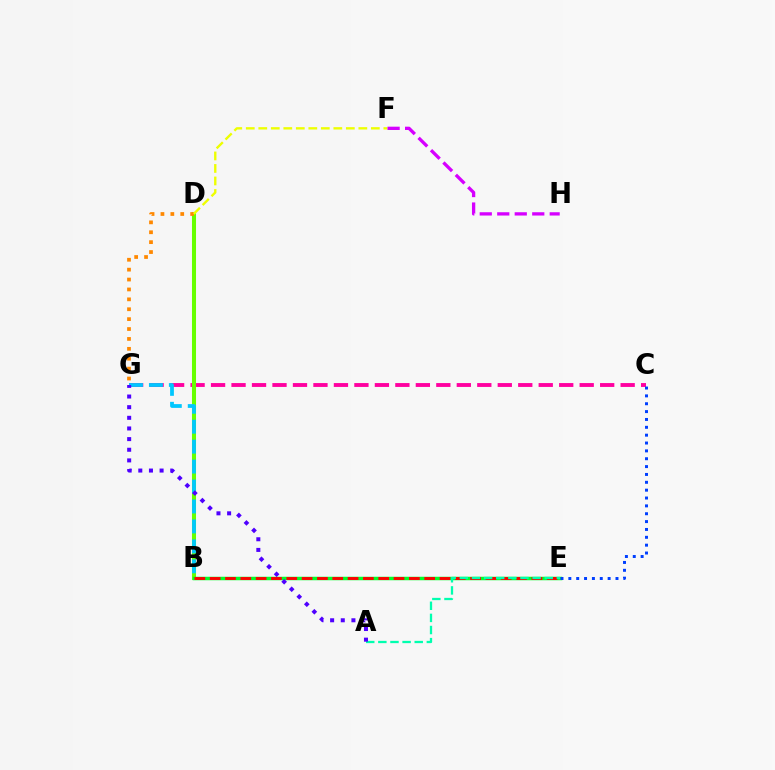{('C', 'G'): [{'color': '#ff00a0', 'line_style': 'dashed', 'thickness': 2.78}], ('B', 'D'): [{'color': '#66ff00', 'line_style': 'solid', 'thickness': 2.92}], ('D', 'G'): [{'color': '#ff8800', 'line_style': 'dotted', 'thickness': 2.69}], ('D', 'F'): [{'color': '#eeff00', 'line_style': 'dashed', 'thickness': 1.7}], ('F', 'H'): [{'color': '#d600ff', 'line_style': 'dashed', 'thickness': 2.38}], ('B', 'E'): [{'color': '#00ff27', 'line_style': 'solid', 'thickness': 2.52}, {'color': '#ff0000', 'line_style': 'dashed', 'thickness': 2.08}], ('B', 'G'): [{'color': '#00c7ff', 'line_style': 'dashed', 'thickness': 2.71}], ('A', 'E'): [{'color': '#00ffaf', 'line_style': 'dashed', 'thickness': 1.65}], ('A', 'G'): [{'color': '#4f00ff', 'line_style': 'dotted', 'thickness': 2.89}], ('C', 'E'): [{'color': '#003fff', 'line_style': 'dotted', 'thickness': 2.13}]}